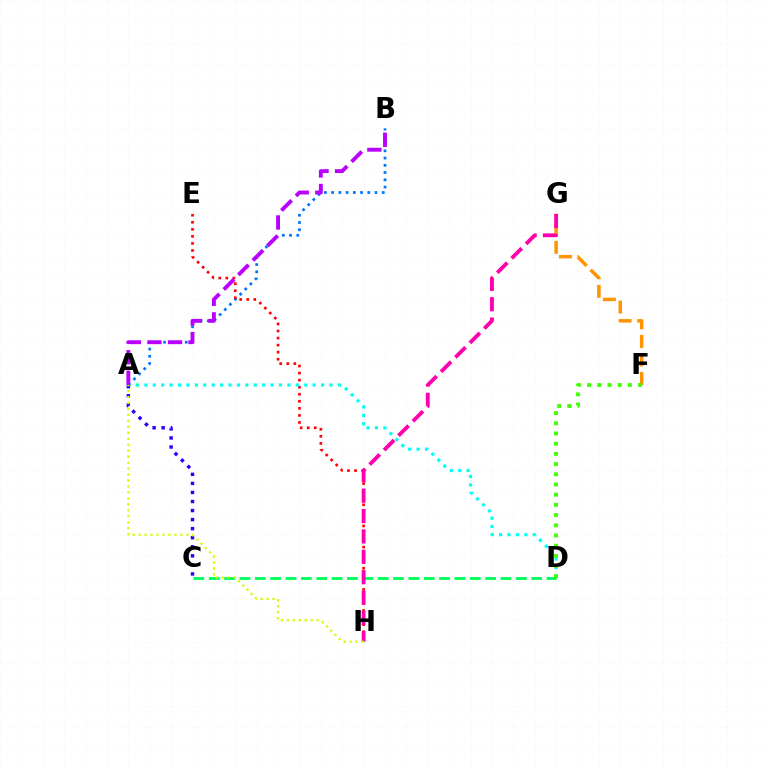{('A', 'B'): [{'color': '#0074ff', 'line_style': 'dotted', 'thickness': 1.97}, {'color': '#b900ff', 'line_style': 'dashed', 'thickness': 2.79}], ('F', 'G'): [{'color': '#ff9400', 'line_style': 'dashed', 'thickness': 2.52}], ('E', 'H'): [{'color': '#ff0000', 'line_style': 'dotted', 'thickness': 1.92}], ('A', 'D'): [{'color': '#00fff6', 'line_style': 'dotted', 'thickness': 2.29}], ('C', 'D'): [{'color': '#00ff5c', 'line_style': 'dashed', 'thickness': 2.09}], ('G', 'H'): [{'color': '#ff00ac', 'line_style': 'dashed', 'thickness': 2.77}], ('A', 'C'): [{'color': '#2500ff', 'line_style': 'dotted', 'thickness': 2.46}], ('A', 'H'): [{'color': '#d1ff00', 'line_style': 'dotted', 'thickness': 1.62}], ('D', 'F'): [{'color': '#3dff00', 'line_style': 'dotted', 'thickness': 2.77}]}